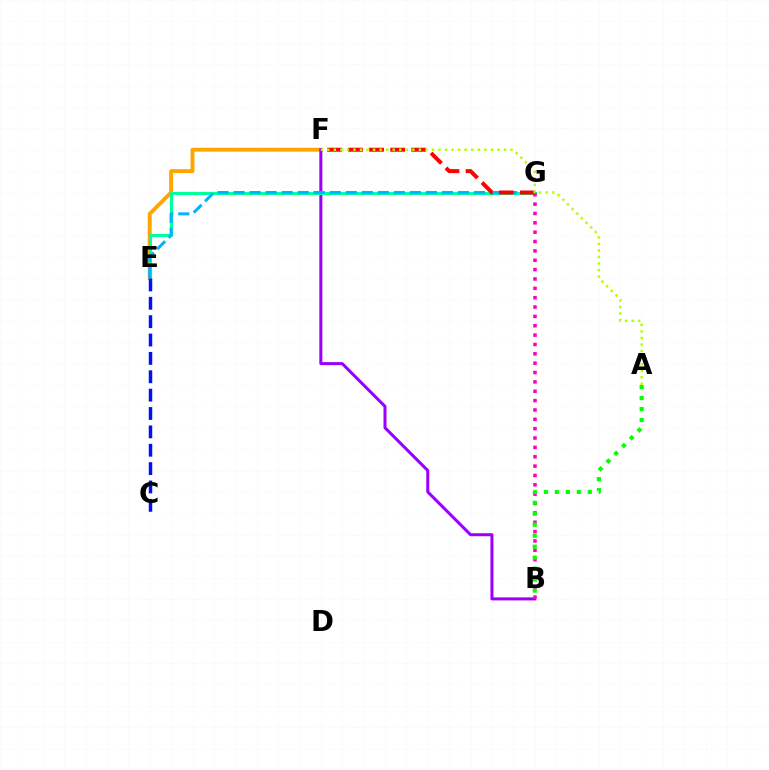{('E', 'F'): [{'color': '#ffa500', 'line_style': 'solid', 'thickness': 2.82}], ('B', 'F'): [{'color': '#9b00ff', 'line_style': 'solid', 'thickness': 2.18}], ('E', 'G'): [{'color': '#00ff9d', 'line_style': 'solid', 'thickness': 2.27}, {'color': '#00b5ff', 'line_style': 'dashed', 'thickness': 2.18}], ('C', 'E'): [{'color': '#0010ff', 'line_style': 'dashed', 'thickness': 2.5}], ('B', 'G'): [{'color': '#ff00bd', 'line_style': 'dotted', 'thickness': 2.54}], ('A', 'B'): [{'color': '#08ff00', 'line_style': 'dotted', 'thickness': 2.98}], ('F', 'G'): [{'color': '#ff0000', 'line_style': 'dashed', 'thickness': 2.86}], ('A', 'F'): [{'color': '#b3ff00', 'line_style': 'dotted', 'thickness': 1.78}]}